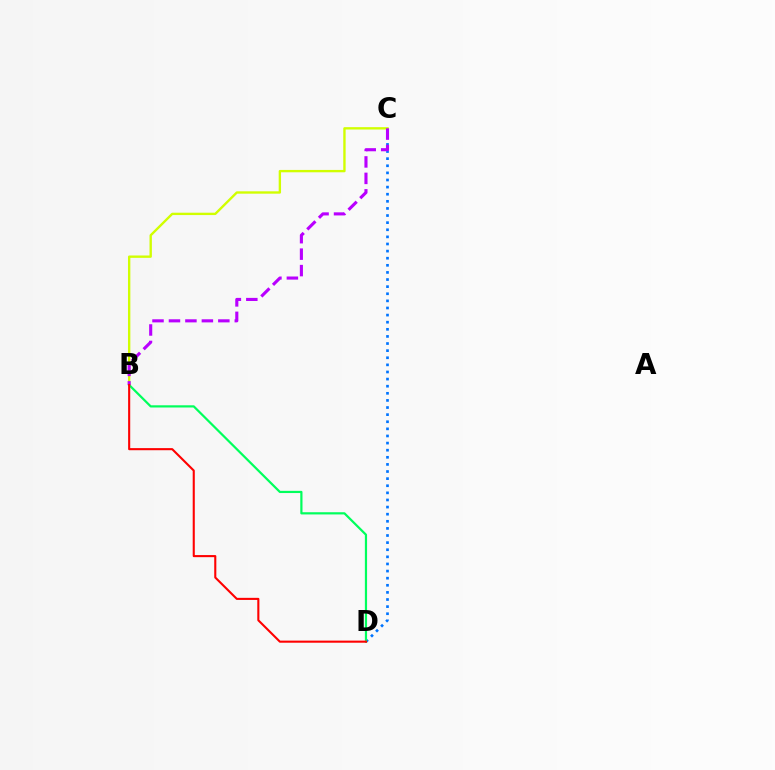{('C', 'D'): [{'color': '#0074ff', 'line_style': 'dotted', 'thickness': 1.93}], ('B', 'C'): [{'color': '#d1ff00', 'line_style': 'solid', 'thickness': 1.7}, {'color': '#b900ff', 'line_style': 'dashed', 'thickness': 2.24}], ('B', 'D'): [{'color': '#00ff5c', 'line_style': 'solid', 'thickness': 1.59}, {'color': '#ff0000', 'line_style': 'solid', 'thickness': 1.51}]}